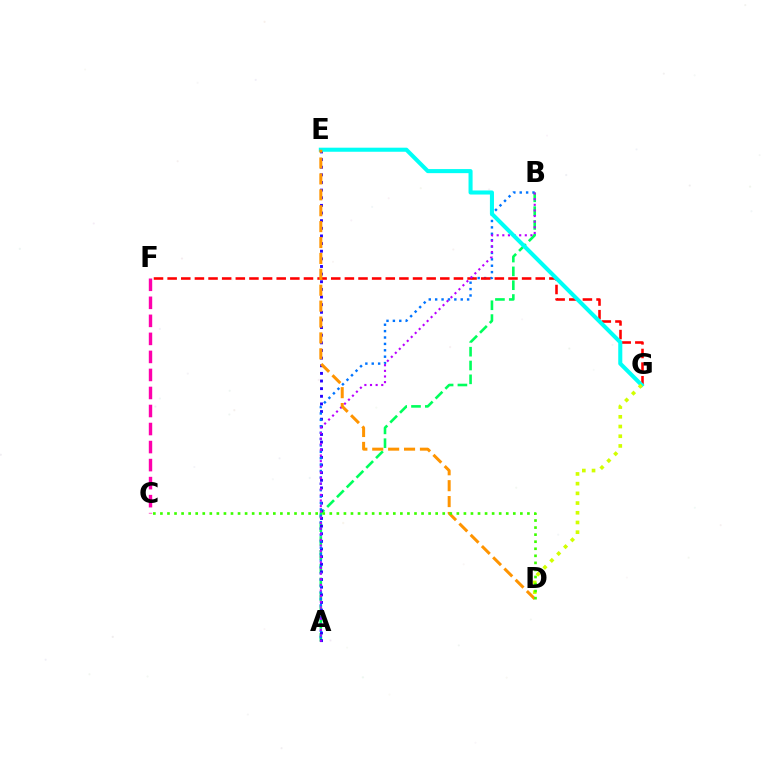{('A', 'B'): [{'color': '#00ff5c', 'line_style': 'dashed', 'thickness': 1.88}, {'color': '#0074ff', 'line_style': 'dotted', 'thickness': 1.74}, {'color': '#b900ff', 'line_style': 'dotted', 'thickness': 1.53}], ('A', 'E'): [{'color': '#2500ff', 'line_style': 'dotted', 'thickness': 2.07}], ('F', 'G'): [{'color': '#ff0000', 'line_style': 'dashed', 'thickness': 1.85}], ('E', 'G'): [{'color': '#00fff6', 'line_style': 'solid', 'thickness': 2.93}], ('D', 'E'): [{'color': '#ff9400', 'line_style': 'dashed', 'thickness': 2.16}], ('C', 'F'): [{'color': '#ff00ac', 'line_style': 'dashed', 'thickness': 2.45}], ('D', 'G'): [{'color': '#d1ff00', 'line_style': 'dotted', 'thickness': 2.64}], ('C', 'D'): [{'color': '#3dff00', 'line_style': 'dotted', 'thickness': 1.92}]}